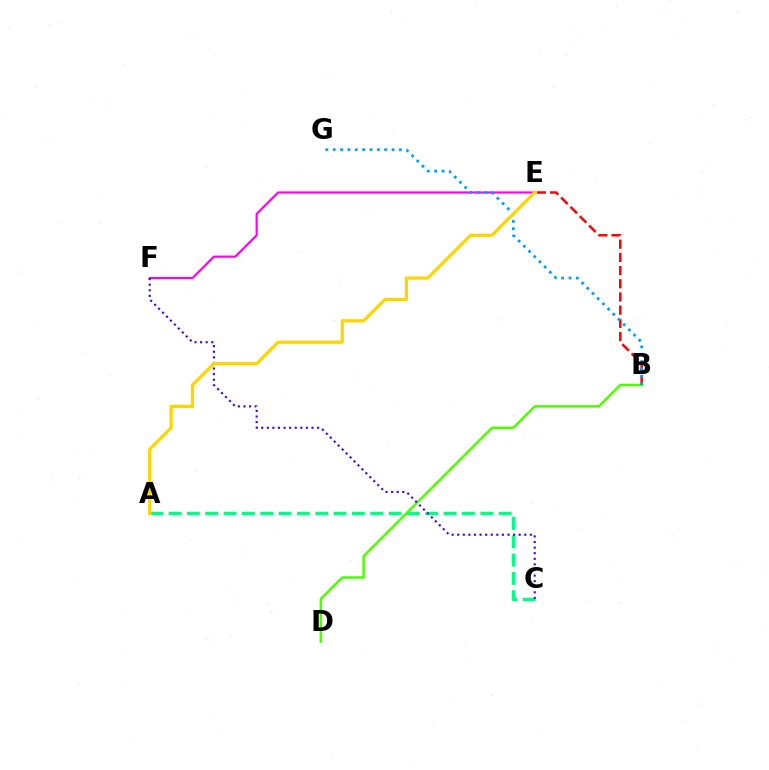{('B', 'E'): [{'color': '#ff0000', 'line_style': 'dashed', 'thickness': 1.79}], ('B', 'D'): [{'color': '#4fff00', 'line_style': 'solid', 'thickness': 1.82}], ('A', 'C'): [{'color': '#00ff86', 'line_style': 'dashed', 'thickness': 2.49}], ('E', 'F'): [{'color': '#ff00ed', 'line_style': 'solid', 'thickness': 1.57}], ('C', 'F'): [{'color': '#3700ff', 'line_style': 'dotted', 'thickness': 1.52}], ('B', 'G'): [{'color': '#009eff', 'line_style': 'dotted', 'thickness': 2.0}], ('A', 'E'): [{'color': '#ffd500', 'line_style': 'solid', 'thickness': 2.35}]}